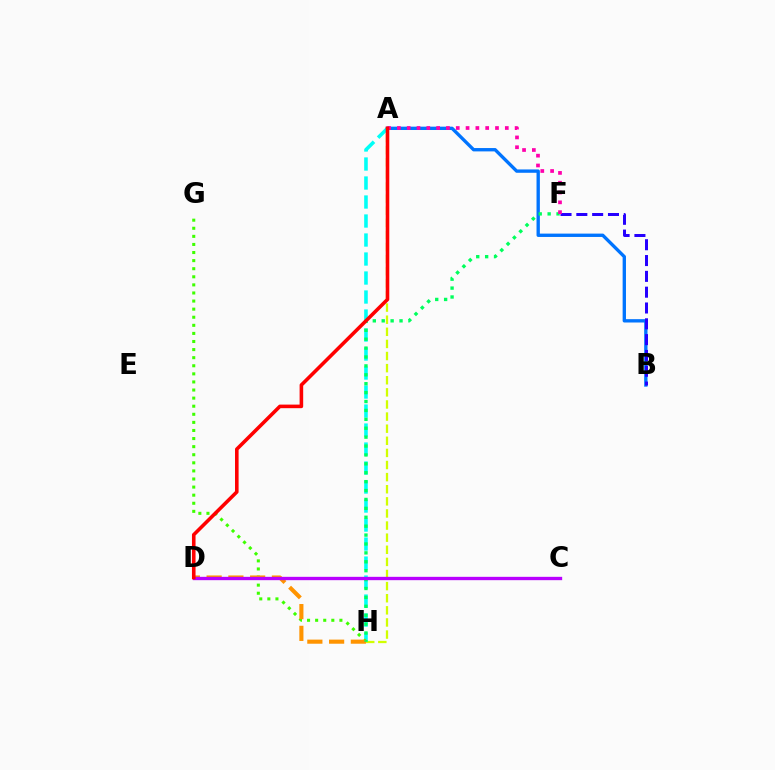{('A', 'H'): [{'color': '#d1ff00', 'line_style': 'dashed', 'thickness': 1.65}, {'color': '#00fff6', 'line_style': 'dashed', 'thickness': 2.58}], ('G', 'H'): [{'color': '#3dff00', 'line_style': 'dotted', 'thickness': 2.2}], ('A', 'B'): [{'color': '#0074ff', 'line_style': 'solid', 'thickness': 2.41}], ('D', 'H'): [{'color': '#ff9400', 'line_style': 'dashed', 'thickness': 2.96}], ('B', 'F'): [{'color': '#2500ff', 'line_style': 'dashed', 'thickness': 2.15}], ('F', 'H'): [{'color': '#00ff5c', 'line_style': 'dotted', 'thickness': 2.42}], ('C', 'D'): [{'color': '#b900ff', 'line_style': 'solid', 'thickness': 2.4}], ('A', 'F'): [{'color': '#ff00ac', 'line_style': 'dotted', 'thickness': 2.67}], ('A', 'D'): [{'color': '#ff0000', 'line_style': 'solid', 'thickness': 2.58}]}